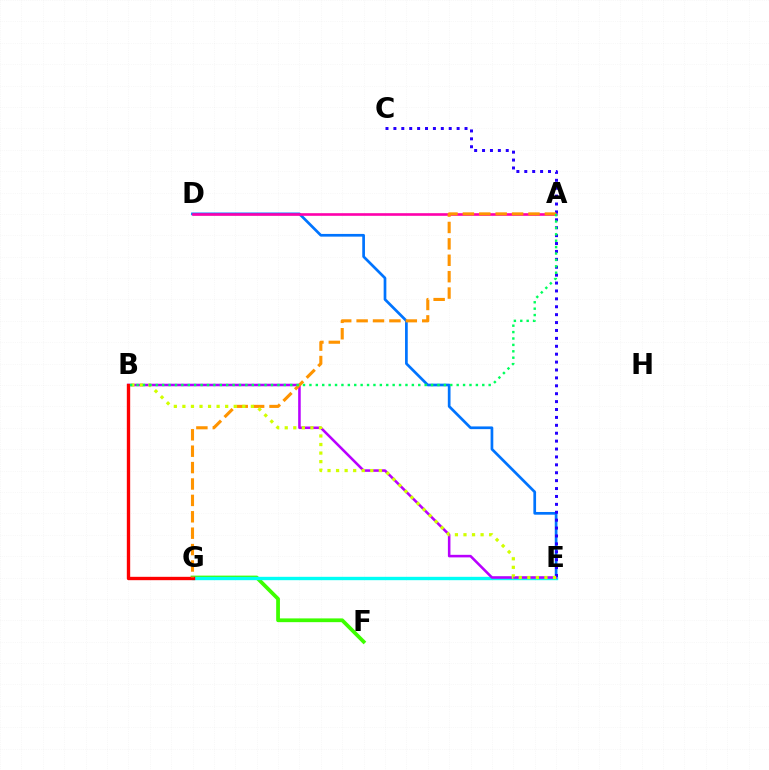{('F', 'G'): [{'color': '#3dff00', 'line_style': 'solid', 'thickness': 2.71}], ('D', 'E'): [{'color': '#0074ff', 'line_style': 'solid', 'thickness': 1.95}], ('E', 'G'): [{'color': '#00fff6', 'line_style': 'solid', 'thickness': 2.42}], ('A', 'D'): [{'color': '#ff00ac', 'line_style': 'solid', 'thickness': 1.89}], ('B', 'E'): [{'color': '#b900ff', 'line_style': 'solid', 'thickness': 1.84}, {'color': '#d1ff00', 'line_style': 'dotted', 'thickness': 2.32}], ('B', 'G'): [{'color': '#ff0000', 'line_style': 'solid', 'thickness': 2.42}], ('C', 'E'): [{'color': '#2500ff', 'line_style': 'dotted', 'thickness': 2.15}], ('A', 'G'): [{'color': '#ff9400', 'line_style': 'dashed', 'thickness': 2.23}], ('A', 'B'): [{'color': '#00ff5c', 'line_style': 'dotted', 'thickness': 1.74}]}